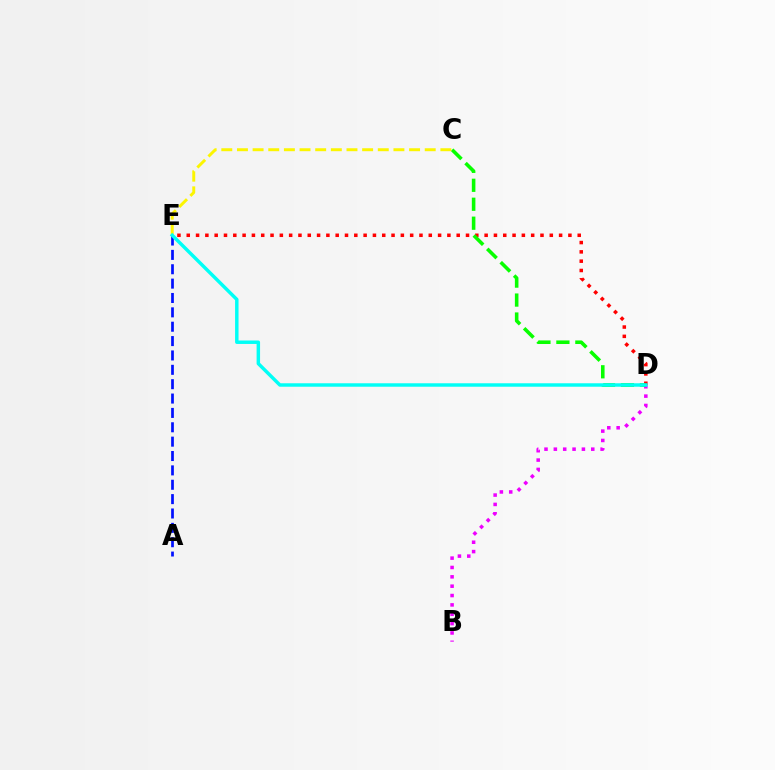{('A', 'E'): [{'color': '#0010ff', 'line_style': 'dashed', 'thickness': 1.95}], ('D', 'E'): [{'color': '#ff0000', 'line_style': 'dotted', 'thickness': 2.53}, {'color': '#00fff6', 'line_style': 'solid', 'thickness': 2.49}], ('B', 'D'): [{'color': '#ee00ff', 'line_style': 'dotted', 'thickness': 2.54}], ('C', 'D'): [{'color': '#08ff00', 'line_style': 'dashed', 'thickness': 2.58}], ('C', 'E'): [{'color': '#fcf500', 'line_style': 'dashed', 'thickness': 2.13}]}